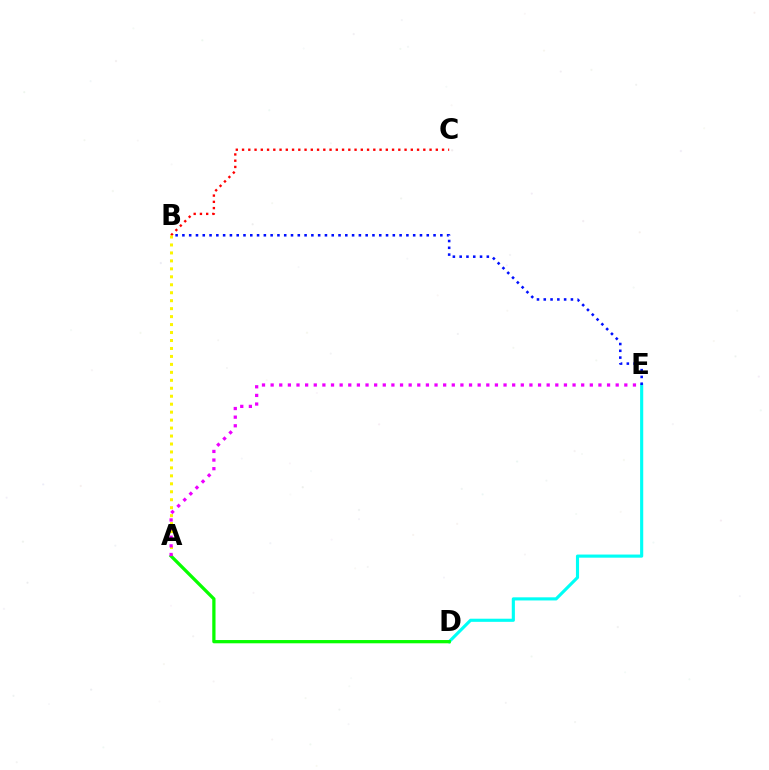{('D', 'E'): [{'color': '#00fff6', 'line_style': 'solid', 'thickness': 2.25}], ('B', 'C'): [{'color': '#ff0000', 'line_style': 'dotted', 'thickness': 1.7}], ('A', 'B'): [{'color': '#fcf500', 'line_style': 'dotted', 'thickness': 2.16}], ('A', 'D'): [{'color': '#08ff00', 'line_style': 'solid', 'thickness': 2.35}], ('A', 'E'): [{'color': '#ee00ff', 'line_style': 'dotted', 'thickness': 2.34}], ('B', 'E'): [{'color': '#0010ff', 'line_style': 'dotted', 'thickness': 1.84}]}